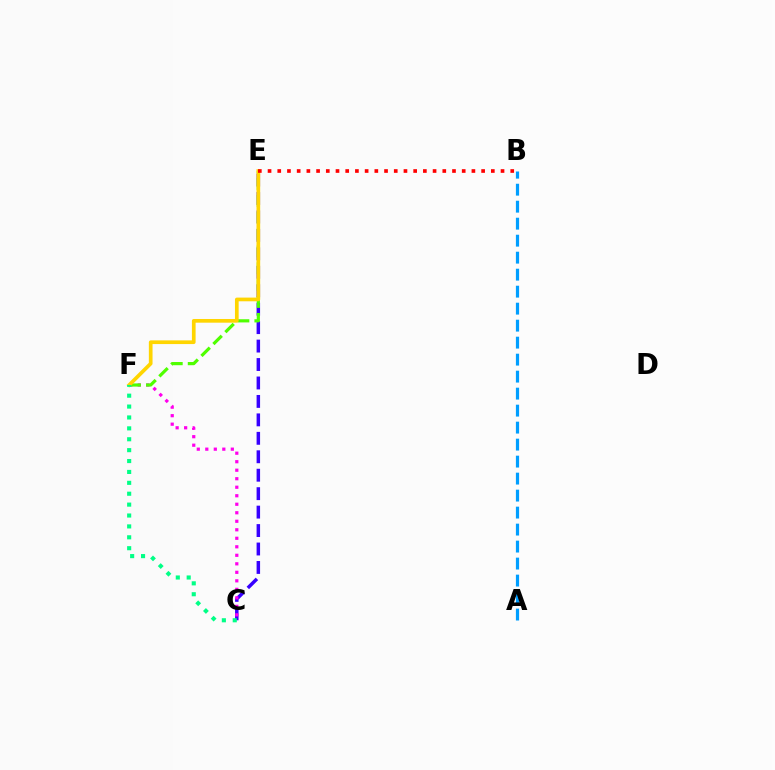{('C', 'E'): [{'color': '#3700ff', 'line_style': 'dashed', 'thickness': 2.51}], ('C', 'F'): [{'color': '#ff00ed', 'line_style': 'dotted', 'thickness': 2.31}, {'color': '#00ff86', 'line_style': 'dotted', 'thickness': 2.96}], ('E', 'F'): [{'color': '#4fff00', 'line_style': 'dashed', 'thickness': 2.29}, {'color': '#ffd500', 'line_style': 'solid', 'thickness': 2.66}], ('A', 'B'): [{'color': '#009eff', 'line_style': 'dashed', 'thickness': 2.31}], ('B', 'E'): [{'color': '#ff0000', 'line_style': 'dotted', 'thickness': 2.64}]}